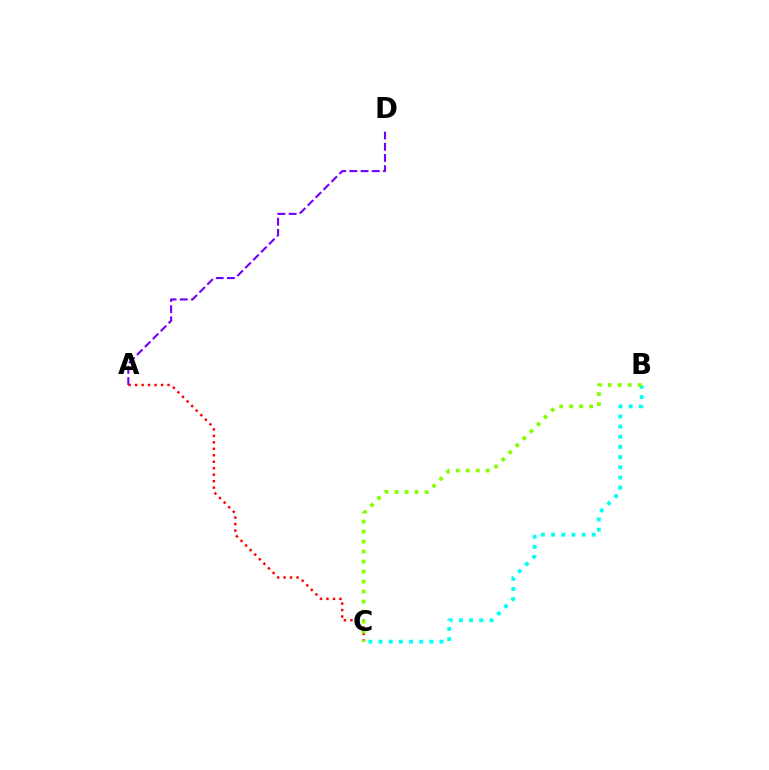{('A', 'C'): [{'color': '#ff0000', 'line_style': 'dotted', 'thickness': 1.76}], ('A', 'D'): [{'color': '#7200ff', 'line_style': 'dashed', 'thickness': 1.52}], ('B', 'C'): [{'color': '#00fff6', 'line_style': 'dotted', 'thickness': 2.77}, {'color': '#84ff00', 'line_style': 'dotted', 'thickness': 2.72}]}